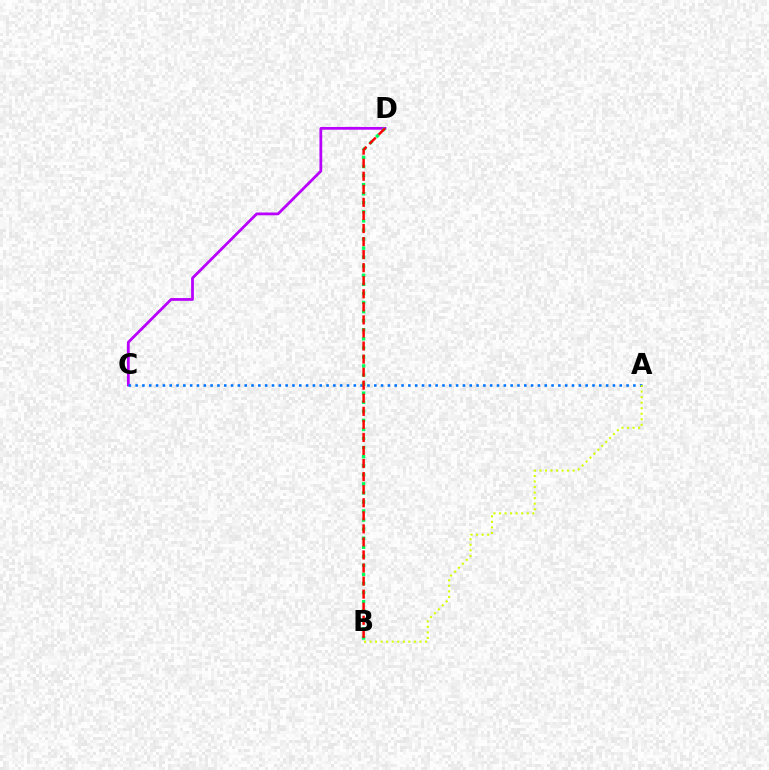{('C', 'D'): [{'color': '#b900ff', 'line_style': 'solid', 'thickness': 2.0}], ('A', 'C'): [{'color': '#0074ff', 'line_style': 'dotted', 'thickness': 1.85}], ('A', 'B'): [{'color': '#d1ff00', 'line_style': 'dotted', 'thickness': 1.51}], ('B', 'D'): [{'color': '#00ff5c', 'line_style': 'dotted', 'thickness': 2.46}, {'color': '#ff0000', 'line_style': 'dashed', 'thickness': 1.77}]}